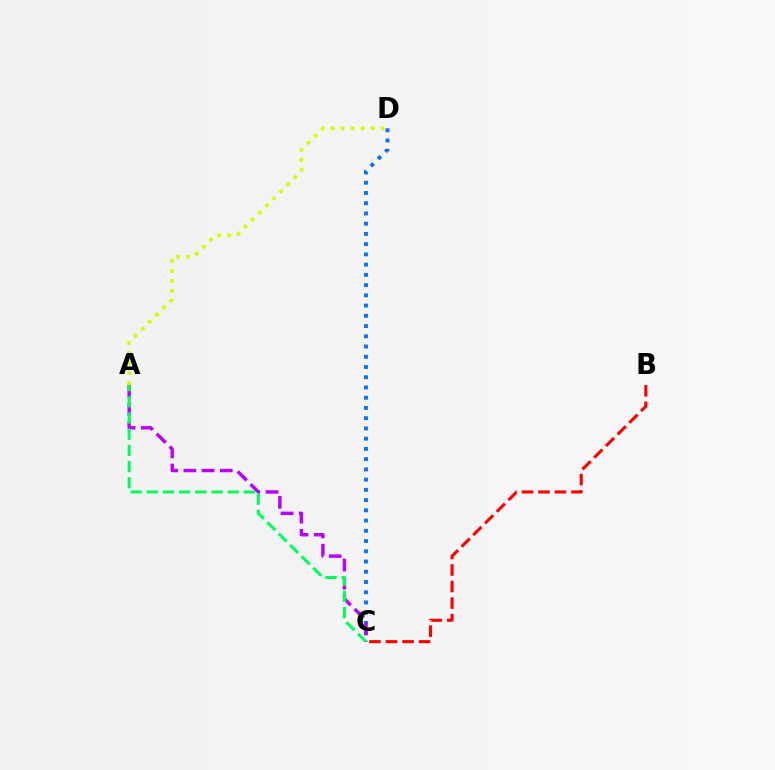{('C', 'D'): [{'color': '#0074ff', 'line_style': 'dotted', 'thickness': 2.78}], ('A', 'C'): [{'color': '#b900ff', 'line_style': 'dashed', 'thickness': 2.47}, {'color': '#00ff5c', 'line_style': 'dashed', 'thickness': 2.2}], ('A', 'D'): [{'color': '#d1ff00', 'line_style': 'dotted', 'thickness': 2.72}], ('B', 'C'): [{'color': '#ff0000', 'line_style': 'dashed', 'thickness': 2.25}]}